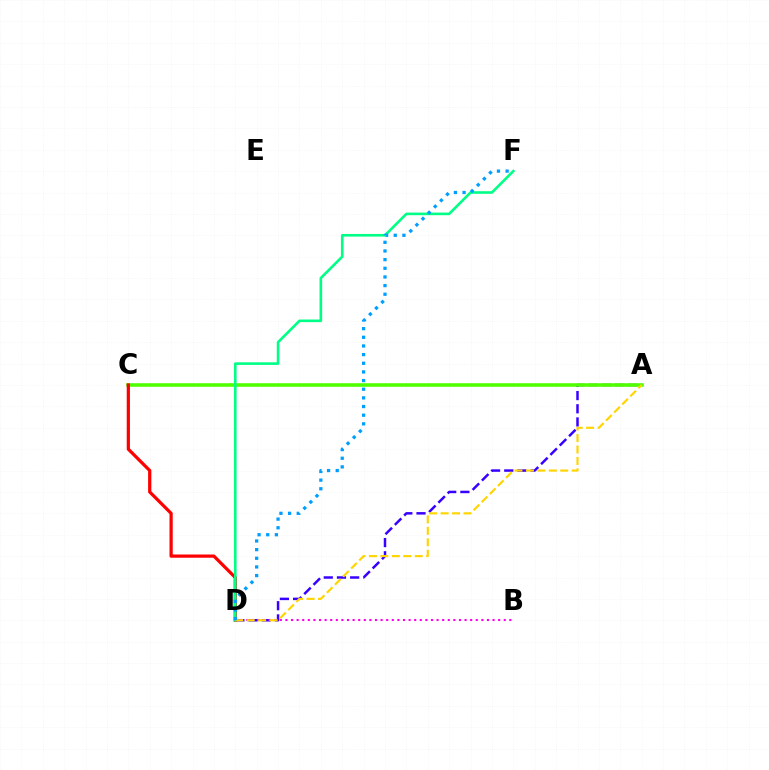{('A', 'D'): [{'color': '#3700ff', 'line_style': 'dashed', 'thickness': 1.79}, {'color': '#ffd500', 'line_style': 'dashed', 'thickness': 1.55}], ('B', 'D'): [{'color': '#ff00ed', 'line_style': 'dotted', 'thickness': 1.52}], ('A', 'C'): [{'color': '#4fff00', 'line_style': 'solid', 'thickness': 2.57}], ('C', 'D'): [{'color': '#ff0000', 'line_style': 'solid', 'thickness': 2.33}], ('D', 'F'): [{'color': '#00ff86', 'line_style': 'solid', 'thickness': 1.88}, {'color': '#009eff', 'line_style': 'dotted', 'thickness': 2.35}]}